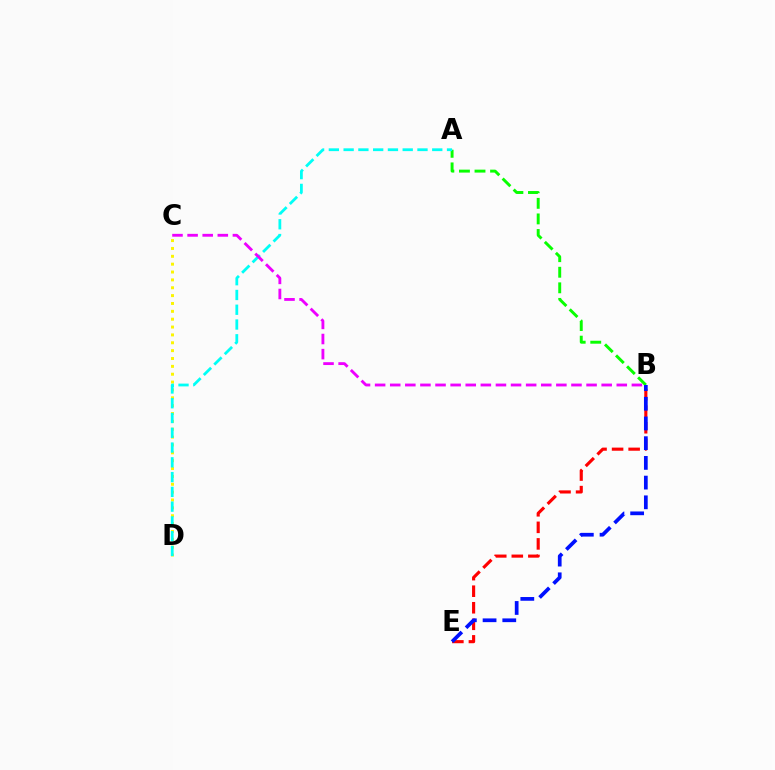{('C', 'D'): [{'color': '#fcf500', 'line_style': 'dotted', 'thickness': 2.14}], ('A', 'B'): [{'color': '#08ff00', 'line_style': 'dashed', 'thickness': 2.12}], ('B', 'E'): [{'color': '#ff0000', 'line_style': 'dashed', 'thickness': 2.25}, {'color': '#0010ff', 'line_style': 'dashed', 'thickness': 2.68}], ('A', 'D'): [{'color': '#00fff6', 'line_style': 'dashed', 'thickness': 2.01}], ('B', 'C'): [{'color': '#ee00ff', 'line_style': 'dashed', 'thickness': 2.05}]}